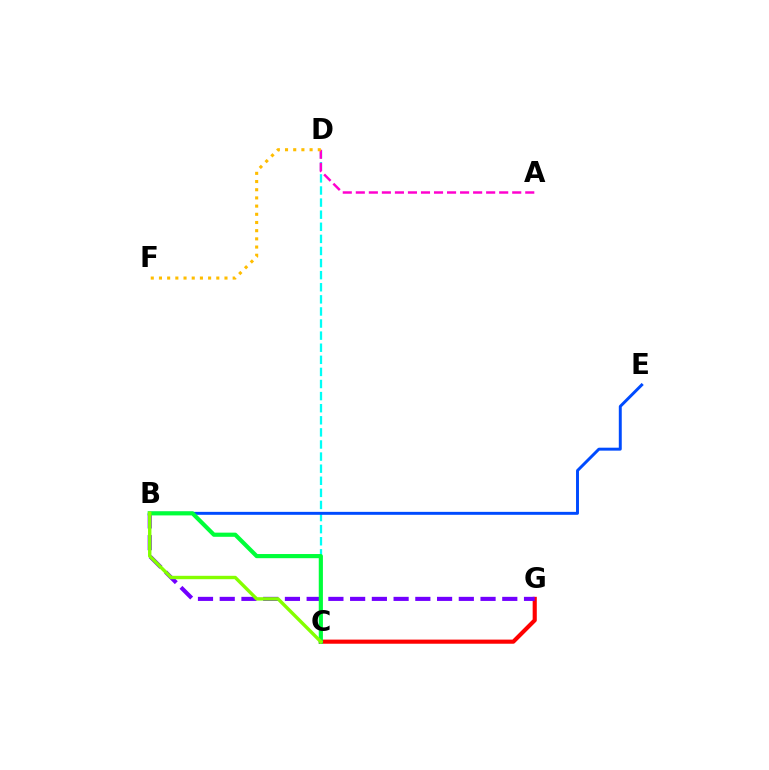{('C', 'G'): [{'color': '#ff0000', 'line_style': 'solid', 'thickness': 2.97}], ('C', 'D'): [{'color': '#00fff6', 'line_style': 'dashed', 'thickness': 1.64}], ('A', 'D'): [{'color': '#ff00cf', 'line_style': 'dashed', 'thickness': 1.77}], ('B', 'G'): [{'color': '#7200ff', 'line_style': 'dashed', 'thickness': 2.95}], ('D', 'F'): [{'color': '#ffbd00', 'line_style': 'dotted', 'thickness': 2.23}], ('B', 'E'): [{'color': '#004bff', 'line_style': 'solid', 'thickness': 2.12}], ('B', 'C'): [{'color': '#00ff39', 'line_style': 'solid', 'thickness': 2.99}, {'color': '#84ff00', 'line_style': 'solid', 'thickness': 2.45}]}